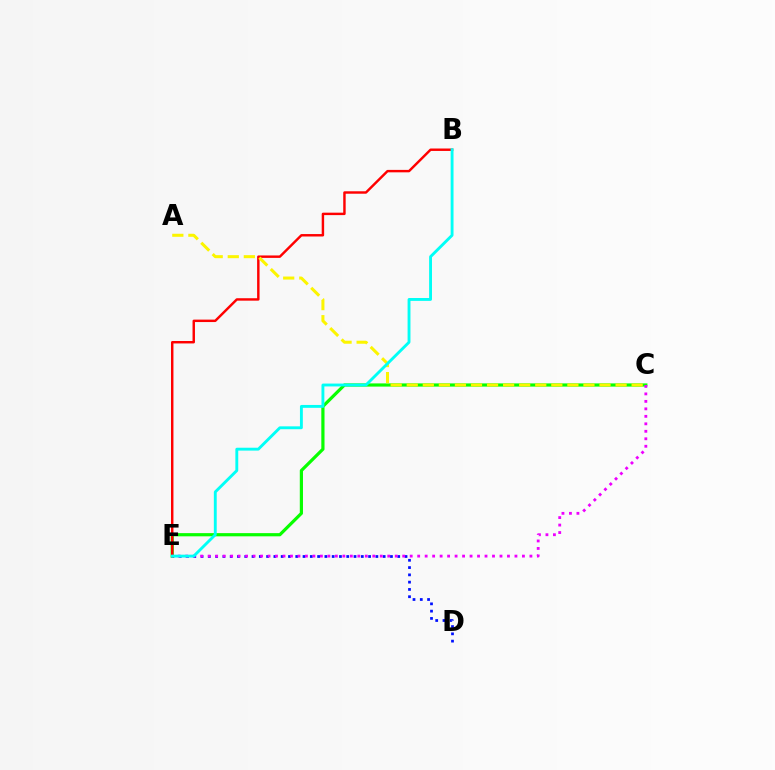{('D', 'E'): [{'color': '#0010ff', 'line_style': 'dotted', 'thickness': 1.98}], ('C', 'E'): [{'color': '#08ff00', 'line_style': 'solid', 'thickness': 2.3}, {'color': '#ee00ff', 'line_style': 'dotted', 'thickness': 2.03}], ('B', 'E'): [{'color': '#ff0000', 'line_style': 'solid', 'thickness': 1.75}, {'color': '#00fff6', 'line_style': 'solid', 'thickness': 2.07}], ('A', 'C'): [{'color': '#fcf500', 'line_style': 'dashed', 'thickness': 2.18}]}